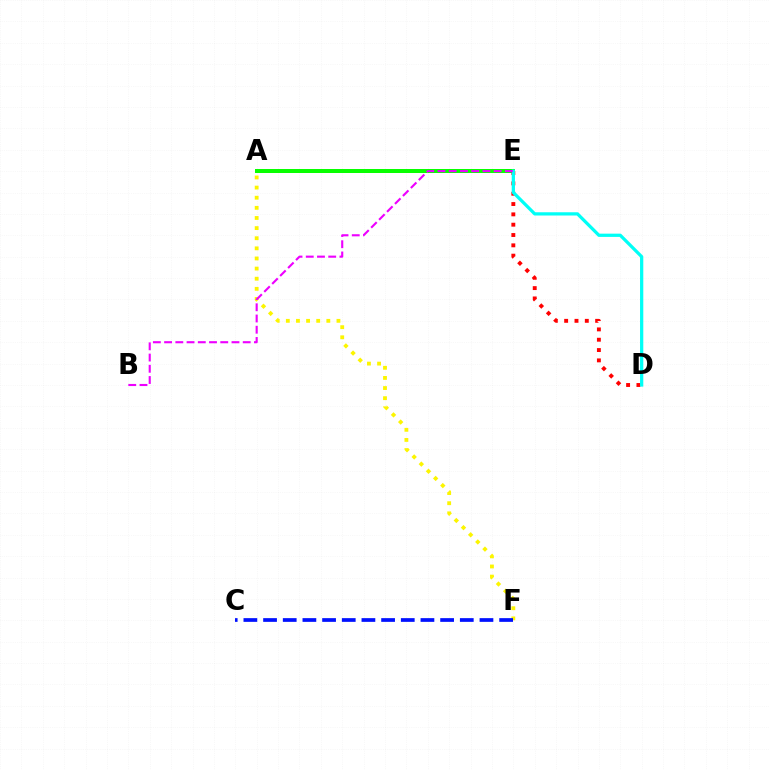{('A', 'F'): [{'color': '#fcf500', 'line_style': 'dotted', 'thickness': 2.75}], ('A', 'E'): [{'color': '#08ff00', 'line_style': 'solid', 'thickness': 2.88}], ('C', 'F'): [{'color': '#0010ff', 'line_style': 'dashed', 'thickness': 2.67}], ('D', 'E'): [{'color': '#ff0000', 'line_style': 'dotted', 'thickness': 2.81}, {'color': '#00fff6', 'line_style': 'solid', 'thickness': 2.34}], ('B', 'E'): [{'color': '#ee00ff', 'line_style': 'dashed', 'thickness': 1.53}]}